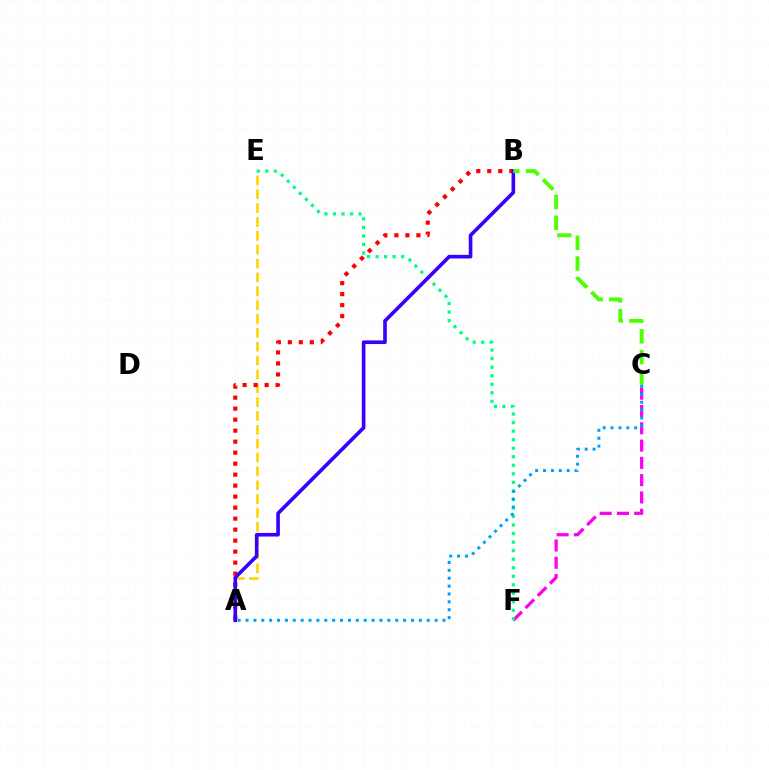{('C', 'F'): [{'color': '#ff00ed', 'line_style': 'dashed', 'thickness': 2.35}], ('A', 'E'): [{'color': '#ffd500', 'line_style': 'dashed', 'thickness': 1.88}], ('E', 'F'): [{'color': '#00ff86', 'line_style': 'dotted', 'thickness': 2.32}], ('A', 'C'): [{'color': '#009eff', 'line_style': 'dotted', 'thickness': 2.14}], ('A', 'B'): [{'color': '#ff0000', 'line_style': 'dotted', 'thickness': 2.99}, {'color': '#3700ff', 'line_style': 'solid', 'thickness': 2.61}], ('B', 'C'): [{'color': '#4fff00', 'line_style': 'dashed', 'thickness': 2.82}]}